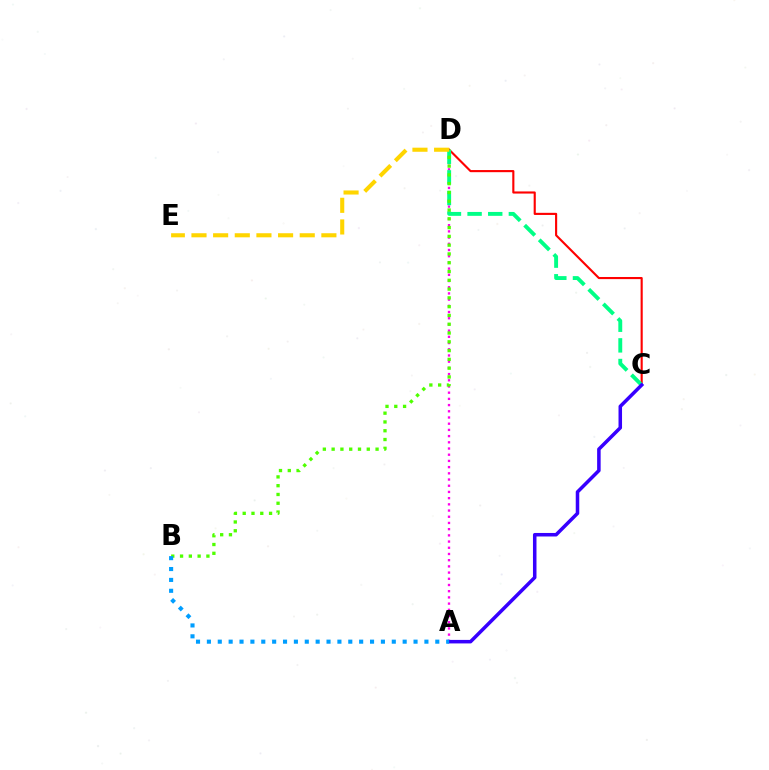{('C', 'D'): [{'color': '#ff0000', 'line_style': 'solid', 'thickness': 1.53}, {'color': '#00ff86', 'line_style': 'dashed', 'thickness': 2.8}], ('A', 'D'): [{'color': '#ff00ed', 'line_style': 'dotted', 'thickness': 1.69}], ('B', 'D'): [{'color': '#4fff00', 'line_style': 'dotted', 'thickness': 2.39}], ('A', 'C'): [{'color': '#3700ff', 'line_style': 'solid', 'thickness': 2.54}], ('D', 'E'): [{'color': '#ffd500', 'line_style': 'dashed', 'thickness': 2.94}], ('A', 'B'): [{'color': '#009eff', 'line_style': 'dotted', 'thickness': 2.96}]}